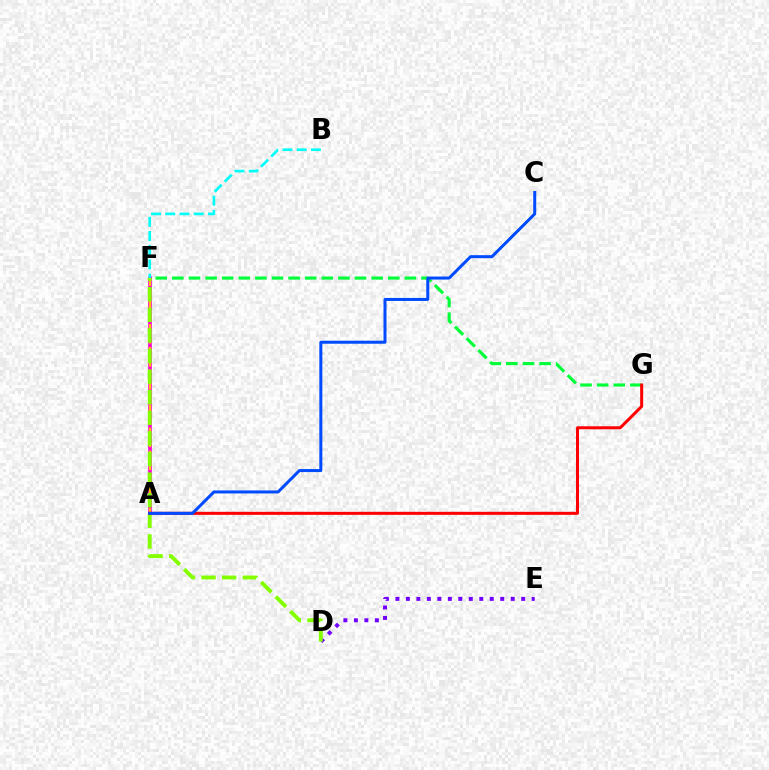{('A', 'F'): [{'color': '#ff00cf', 'line_style': 'solid', 'thickness': 2.61}, {'color': '#ffbd00', 'line_style': 'dashed', 'thickness': 1.56}], ('D', 'E'): [{'color': '#7200ff', 'line_style': 'dotted', 'thickness': 2.85}], ('F', 'G'): [{'color': '#00ff39', 'line_style': 'dashed', 'thickness': 2.26}], ('D', 'F'): [{'color': '#84ff00', 'line_style': 'dashed', 'thickness': 2.8}], ('B', 'F'): [{'color': '#00fff6', 'line_style': 'dashed', 'thickness': 1.93}], ('A', 'G'): [{'color': '#ff0000', 'line_style': 'solid', 'thickness': 2.17}], ('A', 'C'): [{'color': '#004bff', 'line_style': 'solid', 'thickness': 2.17}]}